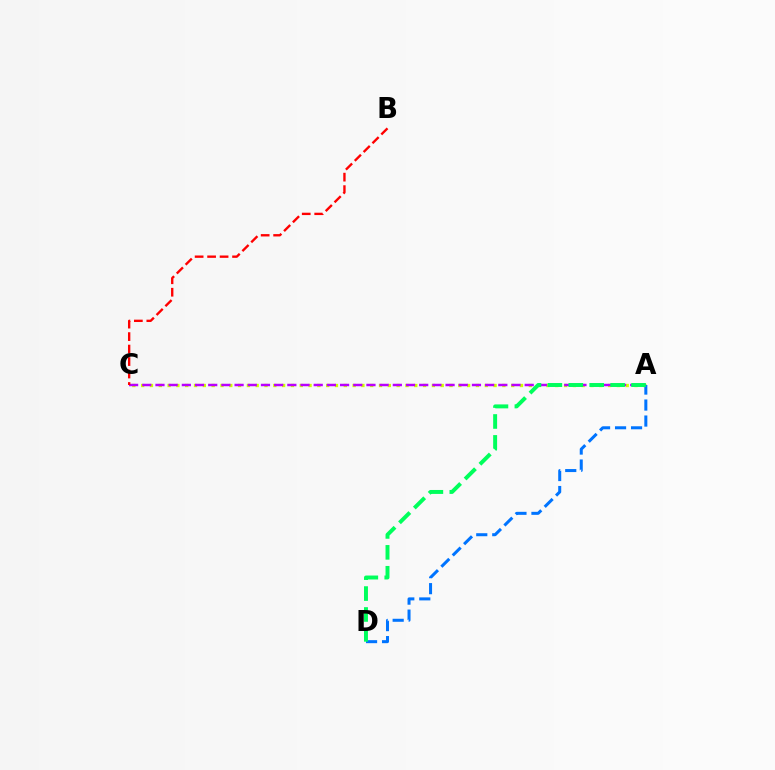{('A', 'C'): [{'color': '#d1ff00', 'line_style': 'dotted', 'thickness': 2.39}, {'color': '#b900ff', 'line_style': 'dashed', 'thickness': 1.79}], ('A', 'D'): [{'color': '#0074ff', 'line_style': 'dashed', 'thickness': 2.17}, {'color': '#00ff5c', 'line_style': 'dashed', 'thickness': 2.84}], ('B', 'C'): [{'color': '#ff0000', 'line_style': 'dashed', 'thickness': 1.69}]}